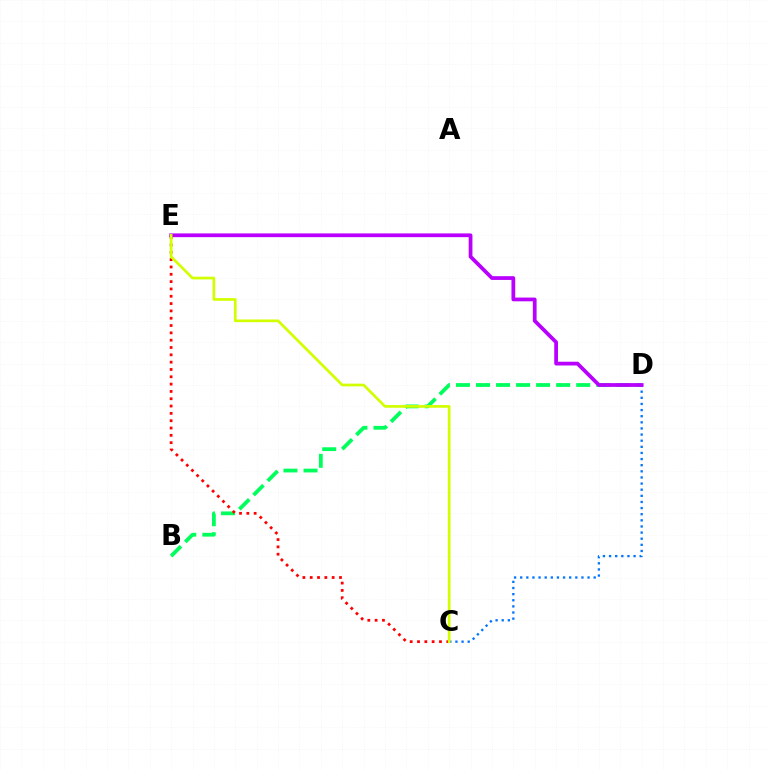{('B', 'D'): [{'color': '#00ff5c', 'line_style': 'dashed', 'thickness': 2.72}], ('C', 'D'): [{'color': '#0074ff', 'line_style': 'dotted', 'thickness': 1.66}], ('C', 'E'): [{'color': '#ff0000', 'line_style': 'dotted', 'thickness': 1.99}, {'color': '#d1ff00', 'line_style': 'solid', 'thickness': 1.94}], ('D', 'E'): [{'color': '#b900ff', 'line_style': 'solid', 'thickness': 2.7}]}